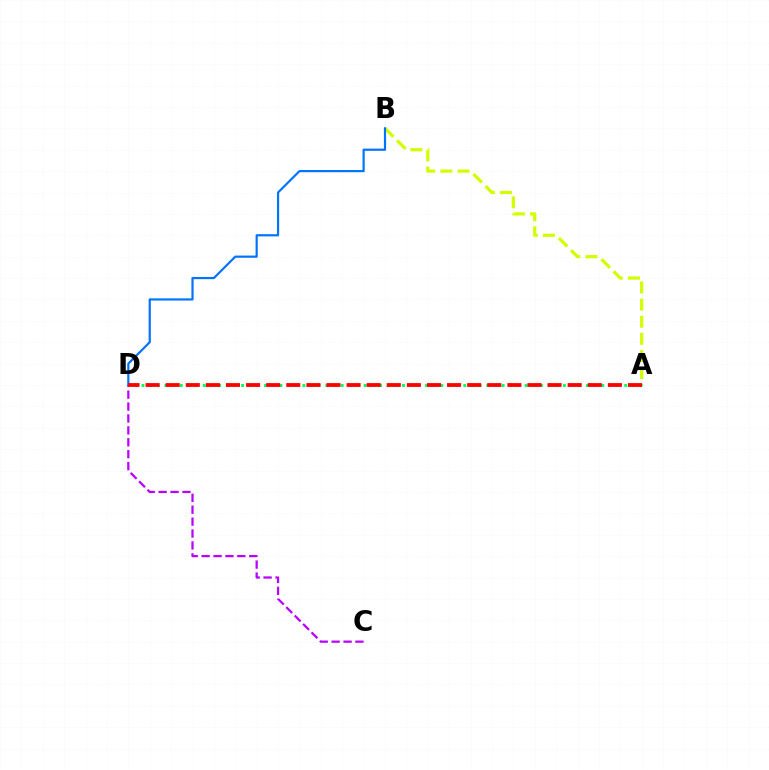{('C', 'D'): [{'color': '#b900ff', 'line_style': 'dashed', 'thickness': 1.62}], ('A', 'B'): [{'color': '#d1ff00', 'line_style': 'dashed', 'thickness': 2.33}], ('B', 'D'): [{'color': '#0074ff', 'line_style': 'solid', 'thickness': 1.58}], ('A', 'D'): [{'color': '#00ff5c', 'line_style': 'dotted', 'thickness': 2.08}, {'color': '#ff0000', 'line_style': 'dashed', 'thickness': 2.73}]}